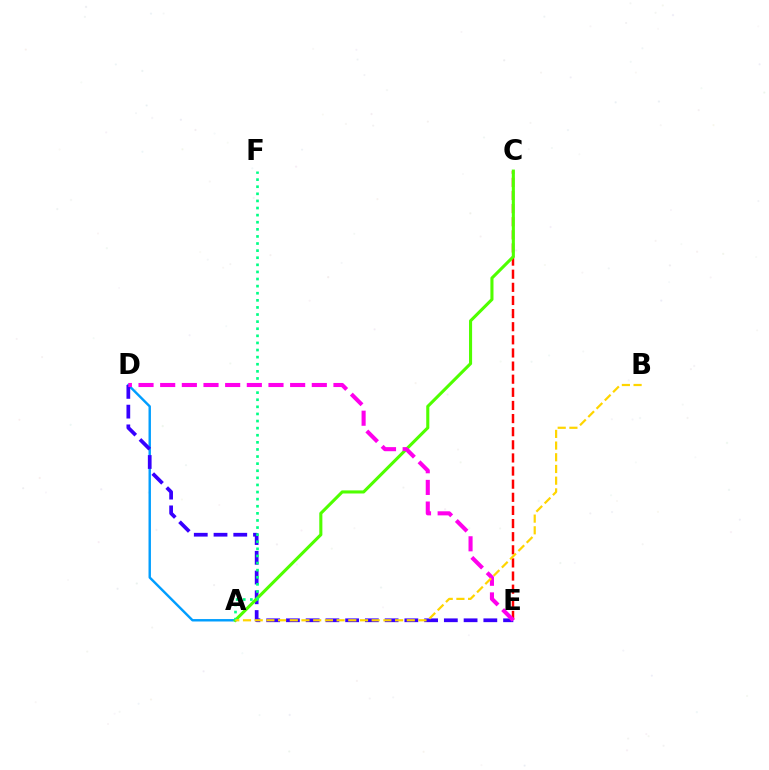{('A', 'D'): [{'color': '#009eff', 'line_style': 'solid', 'thickness': 1.74}], ('C', 'E'): [{'color': '#ff0000', 'line_style': 'dashed', 'thickness': 1.78}], ('D', 'E'): [{'color': '#3700ff', 'line_style': 'dashed', 'thickness': 2.68}, {'color': '#ff00ed', 'line_style': 'dashed', 'thickness': 2.94}], ('A', 'C'): [{'color': '#4fff00', 'line_style': 'solid', 'thickness': 2.22}], ('A', 'F'): [{'color': '#00ff86', 'line_style': 'dotted', 'thickness': 1.93}], ('A', 'B'): [{'color': '#ffd500', 'line_style': 'dashed', 'thickness': 1.59}]}